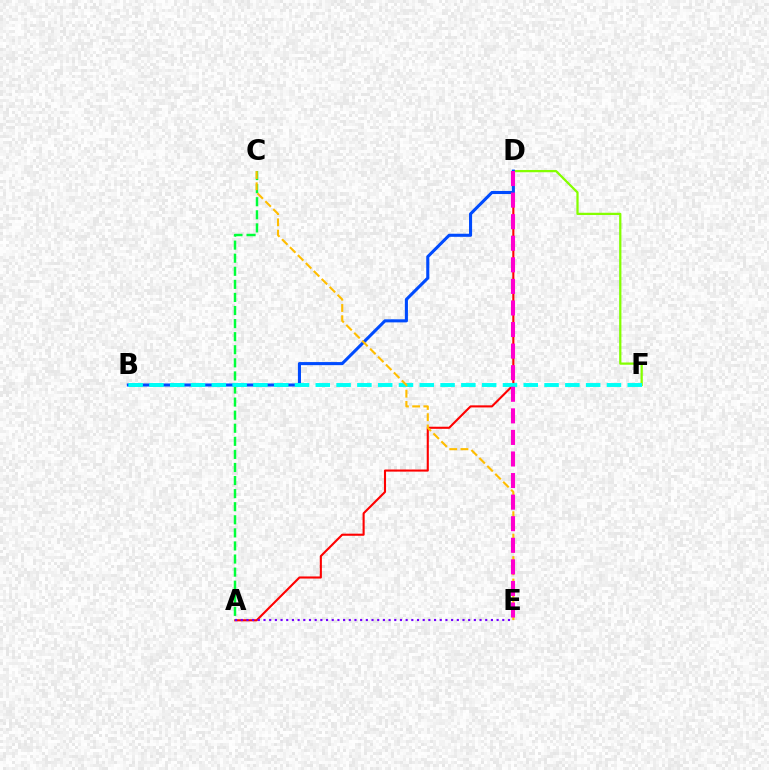{('A', 'D'): [{'color': '#ff0000', 'line_style': 'solid', 'thickness': 1.51}], ('A', 'E'): [{'color': '#7200ff', 'line_style': 'dotted', 'thickness': 1.54}], ('D', 'F'): [{'color': '#84ff00', 'line_style': 'solid', 'thickness': 1.63}], ('A', 'C'): [{'color': '#00ff39', 'line_style': 'dashed', 'thickness': 1.78}], ('B', 'D'): [{'color': '#004bff', 'line_style': 'solid', 'thickness': 2.22}], ('B', 'F'): [{'color': '#00fff6', 'line_style': 'dashed', 'thickness': 2.83}], ('C', 'E'): [{'color': '#ffbd00', 'line_style': 'dashed', 'thickness': 1.53}], ('D', 'E'): [{'color': '#ff00cf', 'line_style': 'dashed', 'thickness': 2.93}]}